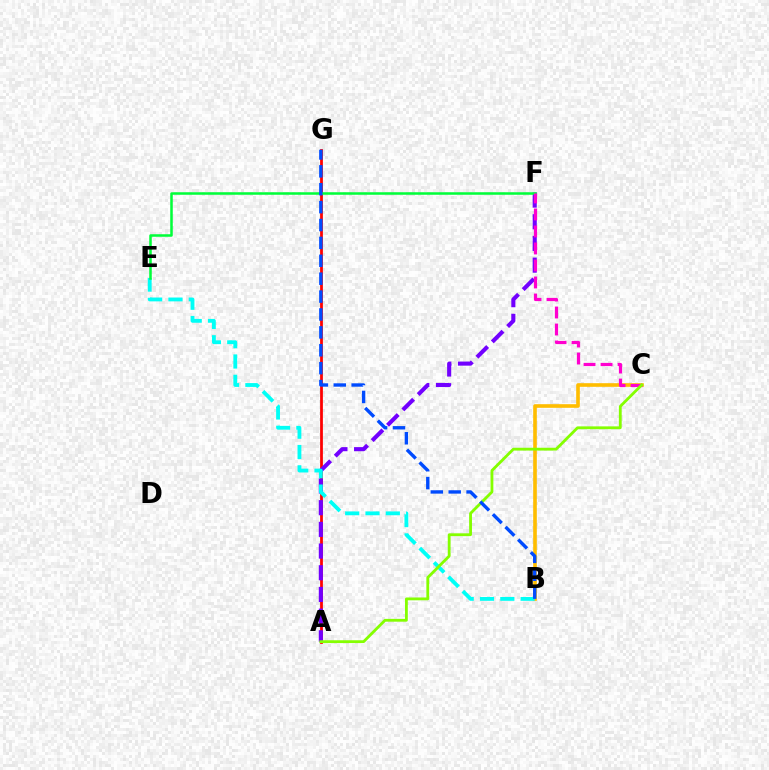{('B', 'C'): [{'color': '#ffbd00', 'line_style': 'solid', 'thickness': 2.61}], ('A', 'G'): [{'color': '#ff0000', 'line_style': 'solid', 'thickness': 1.99}], ('A', 'F'): [{'color': '#7200ff', 'line_style': 'dashed', 'thickness': 2.95}], ('B', 'E'): [{'color': '#00fff6', 'line_style': 'dashed', 'thickness': 2.76}], ('E', 'F'): [{'color': '#00ff39', 'line_style': 'solid', 'thickness': 1.82}], ('C', 'F'): [{'color': '#ff00cf', 'line_style': 'dashed', 'thickness': 2.31}], ('A', 'C'): [{'color': '#84ff00', 'line_style': 'solid', 'thickness': 2.03}], ('B', 'G'): [{'color': '#004bff', 'line_style': 'dashed', 'thickness': 2.43}]}